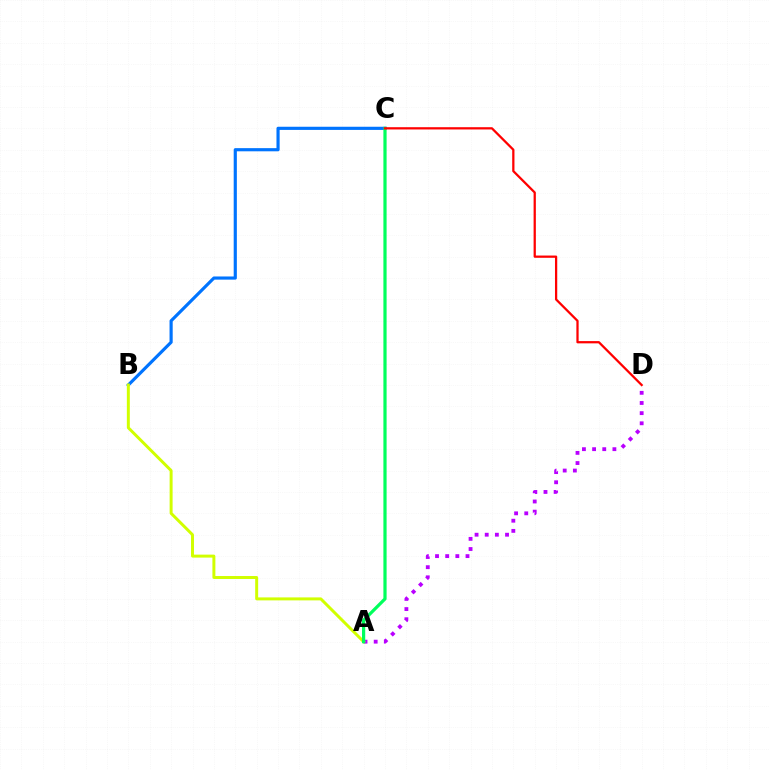{('B', 'C'): [{'color': '#0074ff', 'line_style': 'solid', 'thickness': 2.28}], ('A', 'D'): [{'color': '#b900ff', 'line_style': 'dotted', 'thickness': 2.76}], ('A', 'B'): [{'color': '#d1ff00', 'line_style': 'solid', 'thickness': 2.14}], ('A', 'C'): [{'color': '#00ff5c', 'line_style': 'solid', 'thickness': 2.31}], ('C', 'D'): [{'color': '#ff0000', 'line_style': 'solid', 'thickness': 1.63}]}